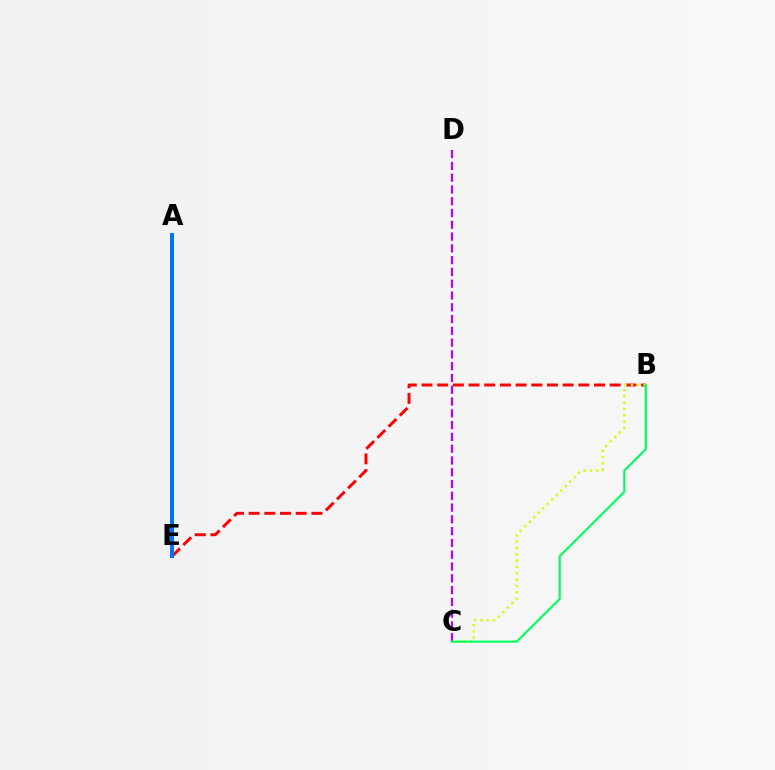{('B', 'E'): [{'color': '#ff0000', 'line_style': 'dashed', 'thickness': 2.13}], ('A', 'E'): [{'color': '#0074ff', 'line_style': 'solid', 'thickness': 2.88}], ('B', 'C'): [{'color': '#d1ff00', 'line_style': 'dotted', 'thickness': 1.72}, {'color': '#00ff5c', 'line_style': 'solid', 'thickness': 1.53}], ('C', 'D'): [{'color': '#b900ff', 'line_style': 'dashed', 'thickness': 1.6}]}